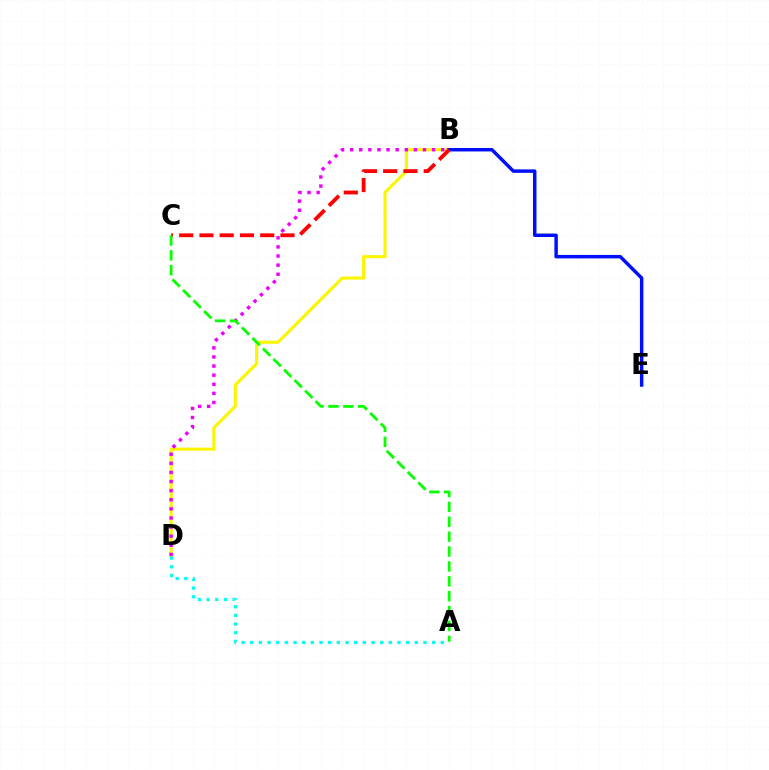{('B', 'D'): [{'color': '#fcf500', 'line_style': 'solid', 'thickness': 2.22}, {'color': '#ee00ff', 'line_style': 'dotted', 'thickness': 2.47}], ('A', 'D'): [{'color': '#00fff6', 'line_style': 'dotted', 'thickness': 2.35}], ('B', 'E'): [{'color': '#0010ff', 'line_style': 'solid', 'thickness': 2.49}], ('B', 'C'): [{'color': '#ff0000', 'line_style': 'dashed', 'thickness': 2.75}], ('A', 'C'): [{'color': '#08ff00', 'line_style': 'dashed', 'thickness': 2.02}]}